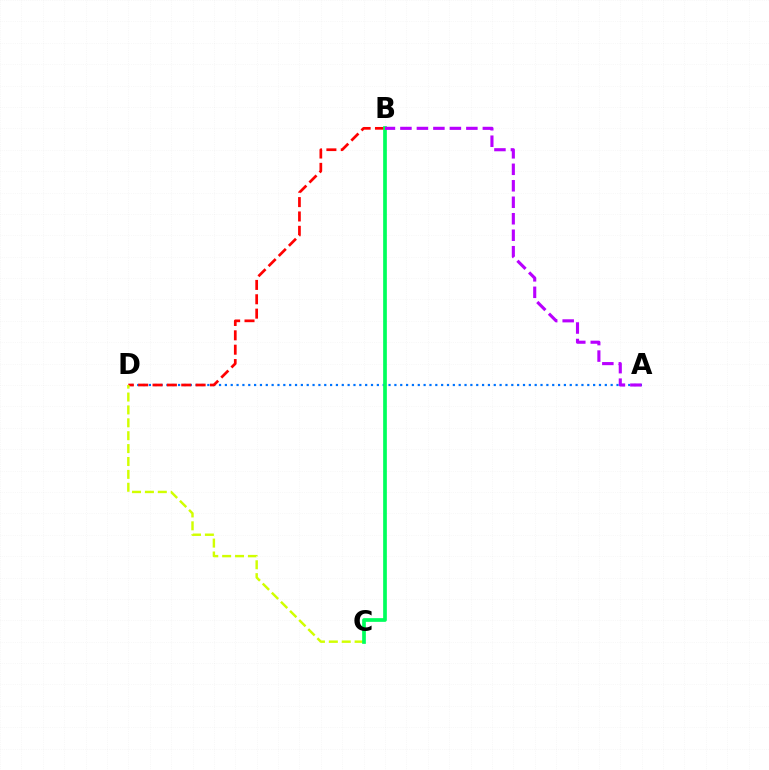{('A', 'D'): [{'color': '#0074ff', 'line_style': 'dotted', 'thickness': 1.59}], ('B', 'D'): [{'color': '#ff0000', 'line_style': 'dashed', 'thickness': 1.95}], ('C', 'D'): [{'color': '#d1ff00', 'line_style': 'dashed', 'thickness': 1.75}], ('B', 'C'): [{'color': '#00ff5c', 'line_style': 'solid', 'thickness': 2.67}], ('A', 'B'): [{'color': '#b900ff', 'line_style': 'dashed', 'thickness': 2.24}]}